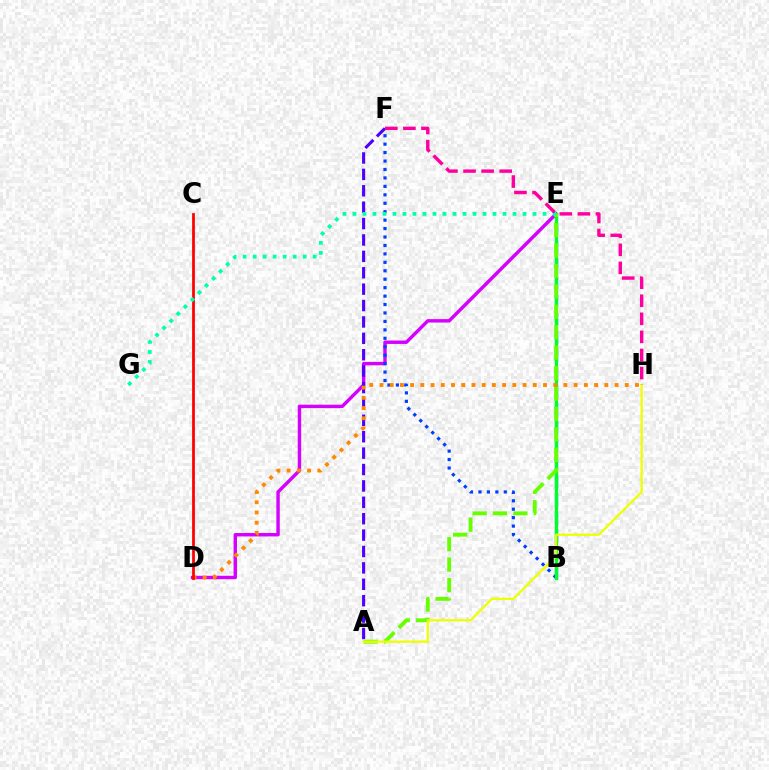{('D', 'E'): [{'color': '#d600ff', 'line_style': 'solid', 'thickness': 2.46}], ('B', 'E'): [{'color': '#00c7ff', 'line_style': 'dashed', 'thickness': 2.46}, {'color': '#00ff27', 'line_style': 'solid', 'thickness': 2.35}], ('A', 'F'): [{'color': '#4f00ff', 'line_style': 'dashed', 'thickness': 2.23}], ('B', 'F'): [{'color': '#003fff', 'line_style': 'dotted', 'thickness': 2.29}], ('A', 'E'): [{'color': '#66ff00', 'line_style': 'dashed', 'thickness': 2.77}], ('D', 'H'): [{'color': '#ff8800', 'line_style': 'dotted', 'thickness': 2.78}], ('A', 'H'): [{'color': '#eeff00', 'line_style': 'solid', 'thickness': 1.64}], ('C', 'D'): [{'color': '#ff0000', 'line_style': 'solid', 'thickness': 1.99}], ('E', 'G'): [{'color': '#00ffaf', 'line_style': 'dotted', 'thickness': 2.72}], ('F', 'H'): [{'color': '#ff00a0', 'line_style': 'dashed', 'thickness': 2.46}]}